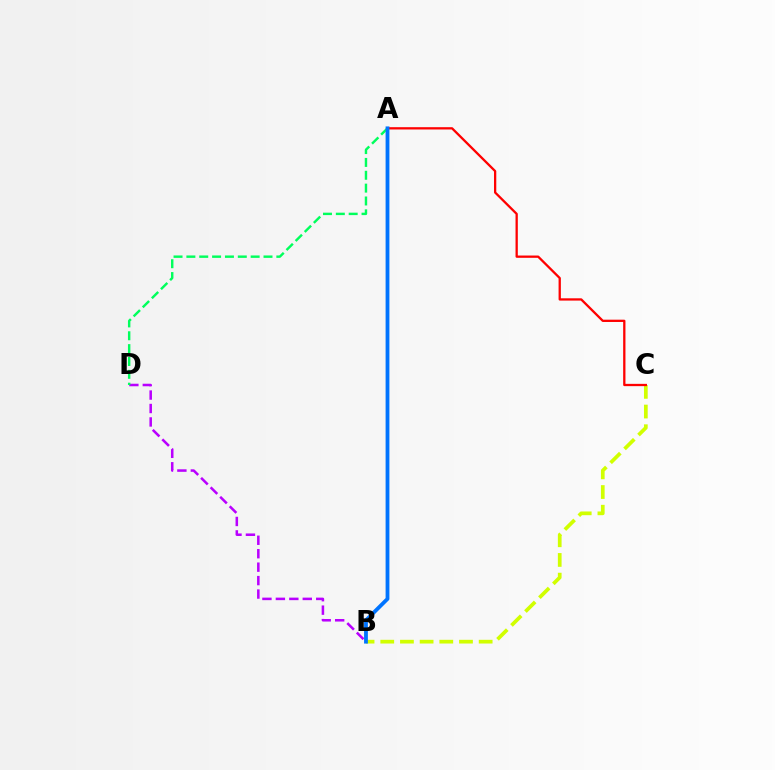{('B', 'D'): [{'color': '#b900ff', 'line_style': 'dashed', 'thickness': 1.83}], ('B', 'C'): [{'color': '#d1ff00', 'line_style': 'dashed', 'thickness': 2.67}], ('A', 'D'): [{'color': '#00ff5c', 'line_style': 'dashed', 'thickness': 1.75}], ('A', 'C'): [{'color': '#ff0000', 'line_style': 'solid', 'thickness': 1.65}], ('A', 'B'): [{'color': '#0074ff', 'line_style': 'solid', 'thickness': 2.74}]}